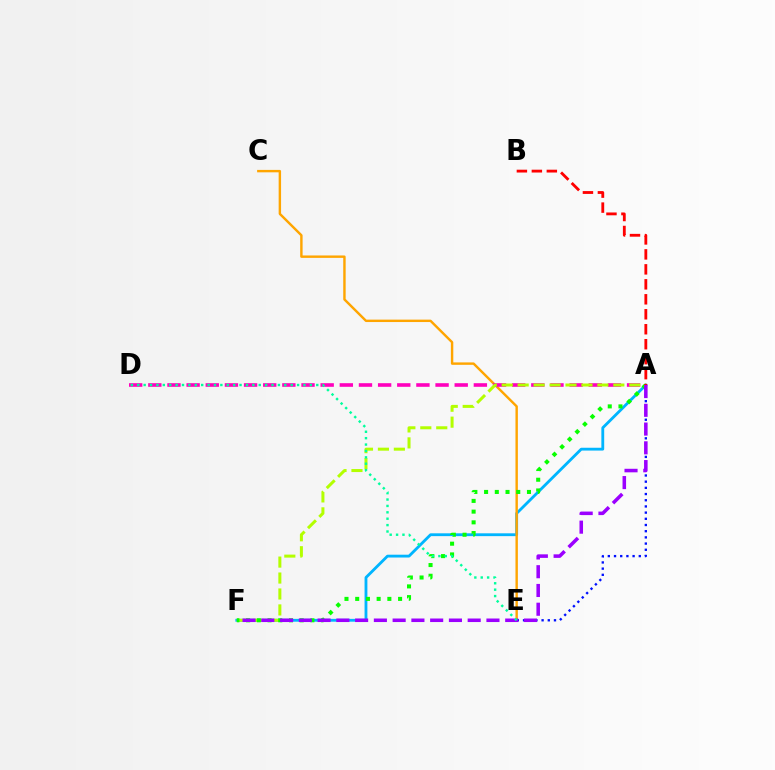{('A', 'F'): [{'color': '#00b5ff', 'line_style': 'solid', 'thickness': 2.03}, {'color': '#b3ff00', 'line_style': 'dashed', 'thickness': 2.17}, {'color': '#08ff00', 'line_style': 'dotted', 'thickness': 2.91}, {'color': '#9b00ff', 'line_style': 'dashed', 'thickness': 2.55}], ('C', 'E'): [{'color': '#ffa500', 'line_style': 'solid', 'thickness': 1.74}], ('A', 'D'): [{'color': '#ff00bd', 'line_style': 'dashed', 'thickness': 2.6}], ('A', 'E'): [{'color': '#0010ff', 'line_style': 'dotted', 'thickness': 1.68}], ('A', 'B'): [{'color': '#ff0000', 'line_style': 'dashed', 'thickness': 2.03}], ('D', 'E'): [{'color': '#00ff9d', 'line_style': 'dotted', 'thickness': 1.74}]}